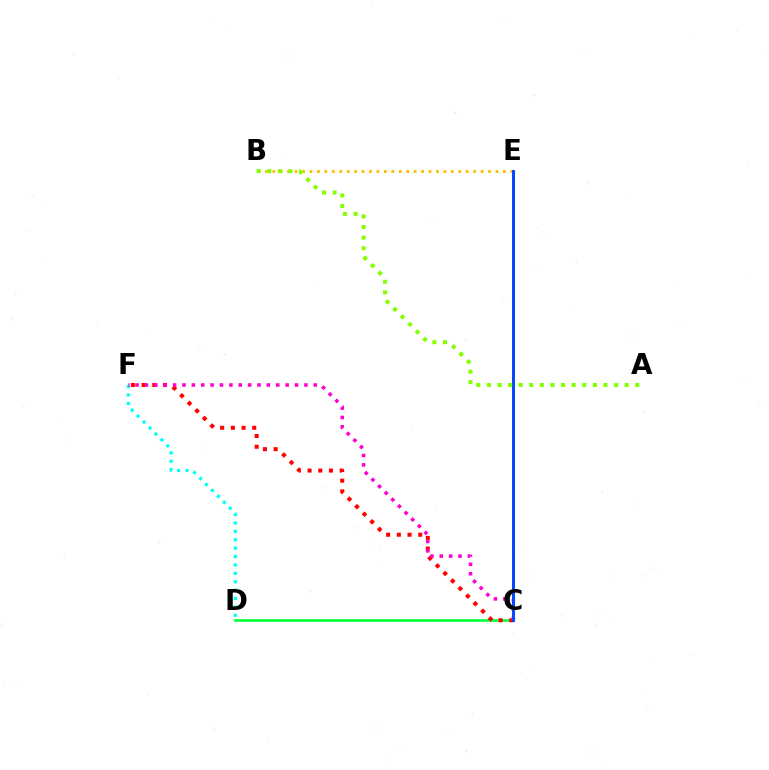{('B', 'E'): [{'color': '#ffbd00', 'line_style': 'dotted', 'thickness': 2.02}], ('C', 'D'): [{'color': '#00ff39', 'line_style': 'solid', 'thickness': 1.88}], ('C', 'E'): [{'color': '#7200ff', 'line_style': 'solid', 'thickness': 1.93}, {'color': '#004bff', 'line_style': 'solid', 'thickness': 2.08}], ('D', 'F'): [{'color': '#00fff6', 'line_style': 'dotted', 'thickness': 2.28}], ('C', 'F'): [{'color': '#ff0000', 'line_style': 'dotted', 'thickness': 2.91}, {'color': '#ff00cf', 'line_style': 'dotted', 'thickness': 2.55}], ('A', 'B'): [{'color': '#84ff00', 'line_style': 'dotted', 'thickness': 2.88}]}